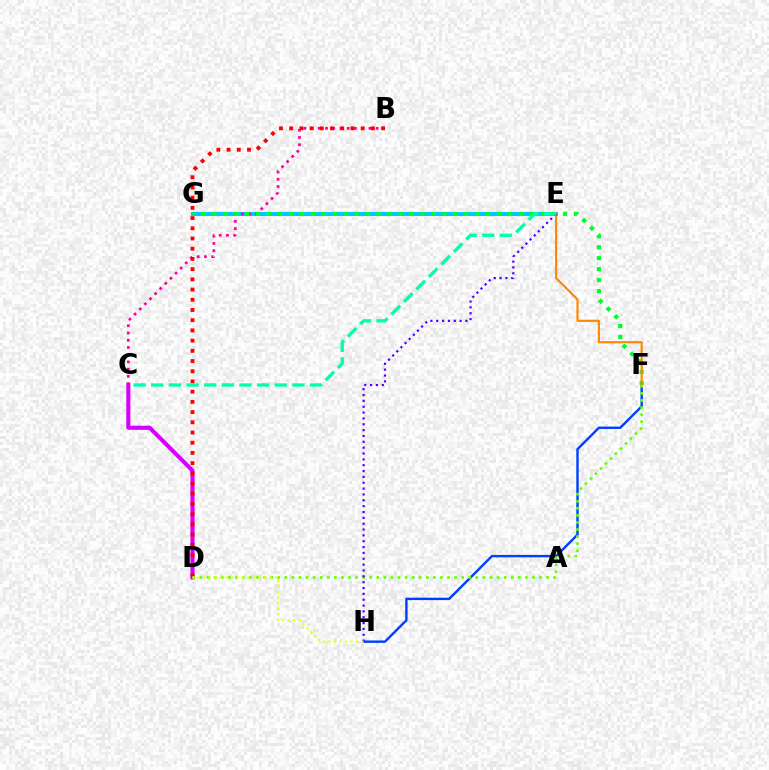{('E', 'G'): [{'color': '#00c7ff', 'line_style': 'solid', 'thickness': 2.91}], ('C', 'D'): [{'color': '#d600ff', 'line_style': 'solid', 'thickness': 2.95}], ('F', 'H'): [{'color': '#003fff', 'line_style': 'solid', 'thickness': 1.73}], ('B', 'C'): [{'color': '#ff00a0', 'line_style': 'dotted', 'thickness': 1.97}], ('B', 'D'): [{'color': '#ff0000', 'line_style': 'dotted', 'thickness': 2.77}], ('F', 'G'): [{'color': '#00ff27', 'line_style': 'dotted', 'thickness': 2.98}], ('E', 'F'): [{'color': '#ff8800', 'line_style': 'solid', 'thickness': 1.57}], ('D', 'F'): [{'color': '#66ff00', 'line_style': 'dotted', 'thickness': 1.92}], ('E', 'H'): [{'color': '#4f00ff', 'line_style': 'dotted', 'thickness': 1.59}], ('D', 'H'): [{'color': '#eeff00', 'line_style': 'dotted', 'thickness': 1.5}], ('C', 'E'): [{'color': '#00ffaf', 'line_style': 'dashed', 'thickness': 2.4}]}